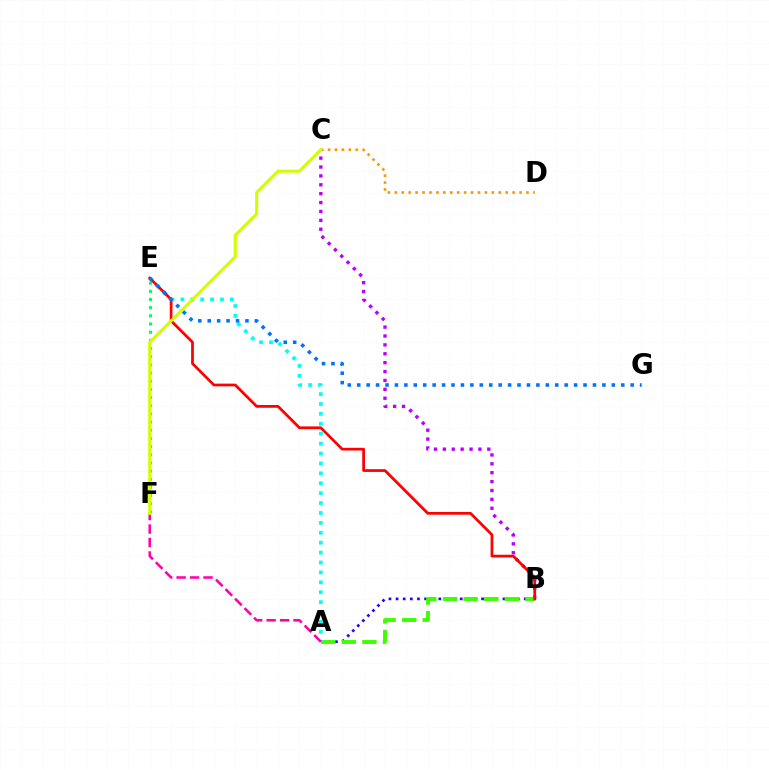{('C', 'D'): [{'color': '#ff9400', 'line_style': 'dotted', 'thickness': 1.88}], ('A', 'B'): [{'color': '#2500ff', 'line_style': 'dotted', 'thickness': 1.94}, {'color': '#3dff00', 'line_style': 'dashed', 'thickness': 2.8}], ('E', 'F'): [{'color': '#00ff5c', 'line_style': 'dotted', 'thickness': 2.22}], ('B', 'C'): [{'color': '#b900ff', 'line_style': 'dotted', 'thickness': 2.42}], ('A', 'E'): [{'color': '#00fff6', 'line_style': 'dotted', 'thickness': 2.69}], ('B', 'E'): [{'color': '#ff0000', 'line_style': 'solid', 'thickness': 1.98}], ('A', 'F'): [{'color': '#ff00ac', 'line_style': 'dashed', 'thickness': 1.83}], ('C', 'F'): [{'color': '#d1ff00', 'line_style': 'solid', 'thickness': 2.21}], ('E', 'G'): [{'color': '#0074ff', 'line_style': 'dotted', 'thickness': 2.56}]}